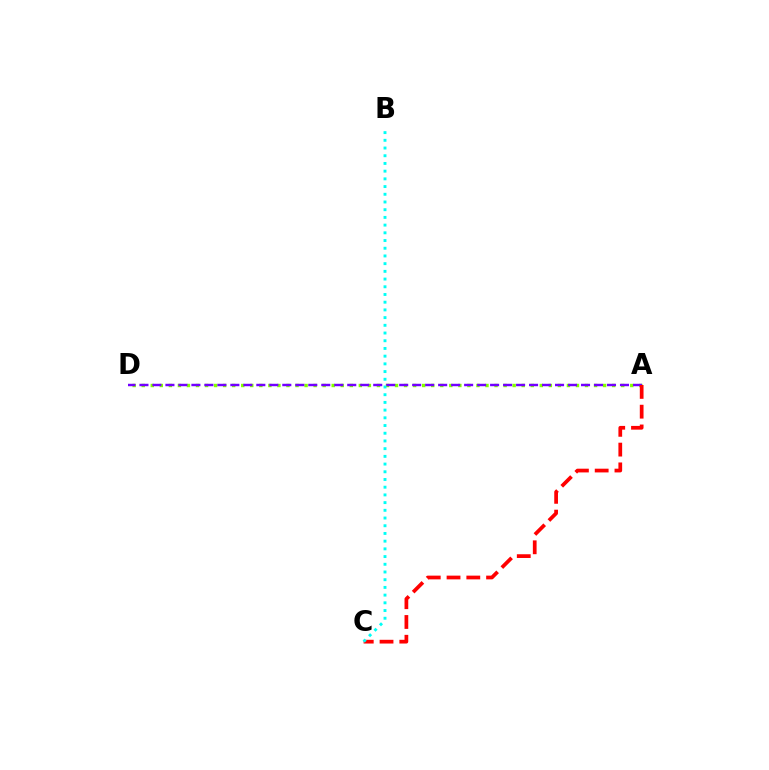{('A', 'D'): [{'color': '#84ff00', 'line_style': 'dotted', 'thickness': 2.46}, {'color': '#7200ff', 'line_style': 'dashed', 'thickness': 1.76}], ('A', 'C'): [{'color': '#ff0000', 'line_style': 'dashed', 'thickness': 2.69}], ('B', 'C'): [{'color': '#00fff6', 'line_style': 'dotted', 'thickness': 2.09}]}